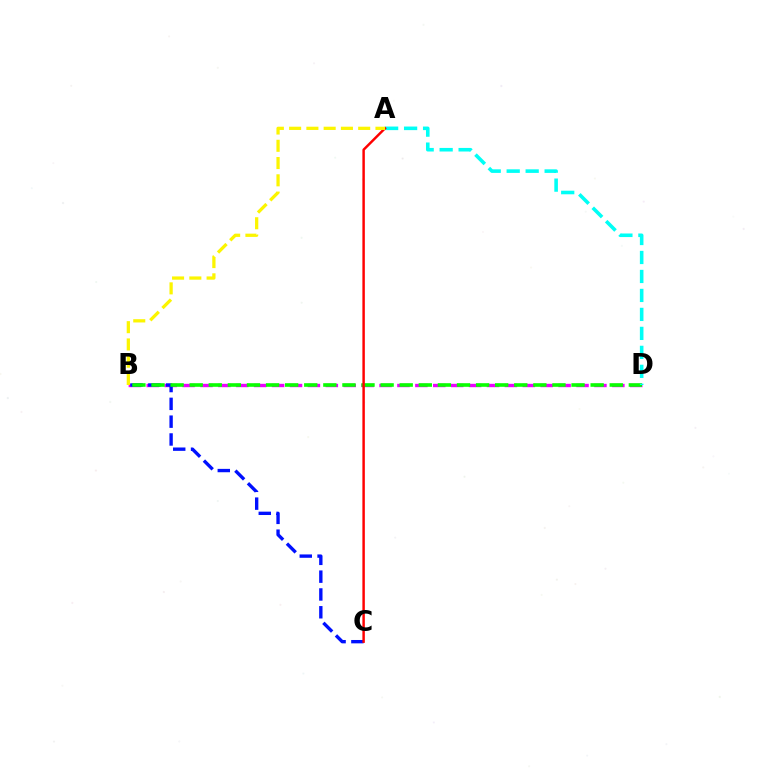{('B', 'D'): [{'color': '#ee00ff', 'line_style': 'dashed', 'thickness': 2.43}, {'color': '#08ff00', 'line_style': 'dashed', 'thickness': 2.59}], ('B', 'C'): [{'color': '#0010ff', 'line_style': 'dashed', 'thickness': 2.42}], ('A', 'D'): [{'color': '#00fff6', 'line_style': 'dashed', 'thickness': 2.58}], ('A', 'C'): [{'color': '#ff0000', 'line_style': 'solid', 'thickness': 1.77}], ('A', 'B'): [{'color': '#fcf500', 'line_style': 'dashed', 'thickness': 2.35}]}